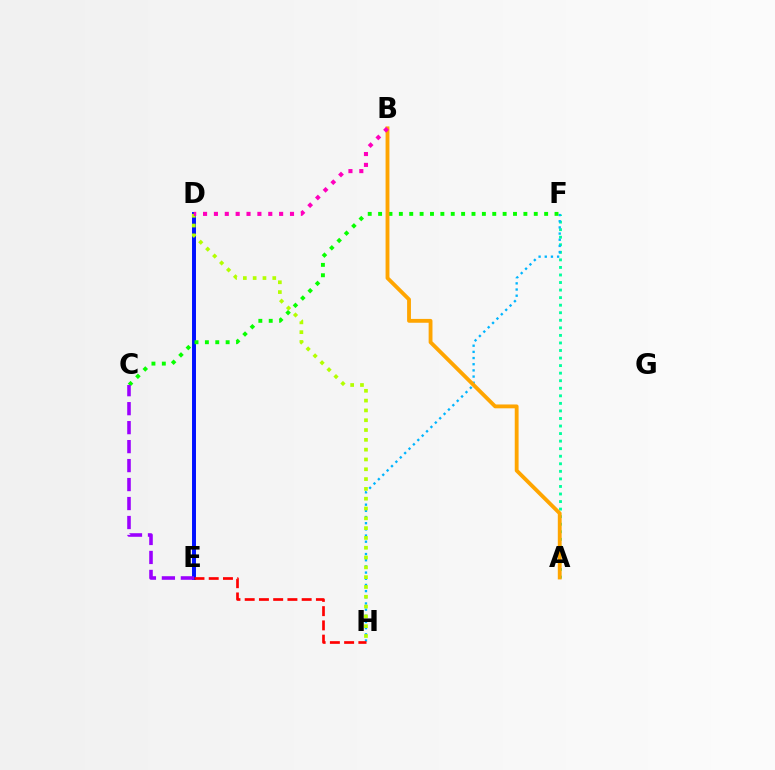{('A', 'F'): [{'color': '#00ff9d', 'line_style': 'dotted', 'thickness': 2.05}], ('D', 'E'): [{'color': '#0010ff', 'line_style': 'solid', 'thickness': 2.85}], ('F', 'H'): [{'color': '#00b5ff', 'line_style': 'dotted', 'thickness': 1.68}], ('E', 'H'): [{'color': '#ff0000', 'line_style': 'dashed', 'thickness': 1.93}], ('C', 'F'): [{'color': '#08ff00', 'line_style': 'dotted', 'thickness': 2.82}], ('D', 'H'): [{'color': '#b3ff00', 'line_style': 'dotted', 'thickness': 2.66}], ('A', 'B'): [{'color': '#ffa500', 'line_style': 'solid', 'thickness': 2.77}], ('C', 'E'): [{'color': '#9b00ff', 'line_style': 'dashed', 'thickness': 2.58}], ('B', 'D'): [{'color': '#ff00bd', 'line_style': 'dotted', 'thickness': 2.95}]}